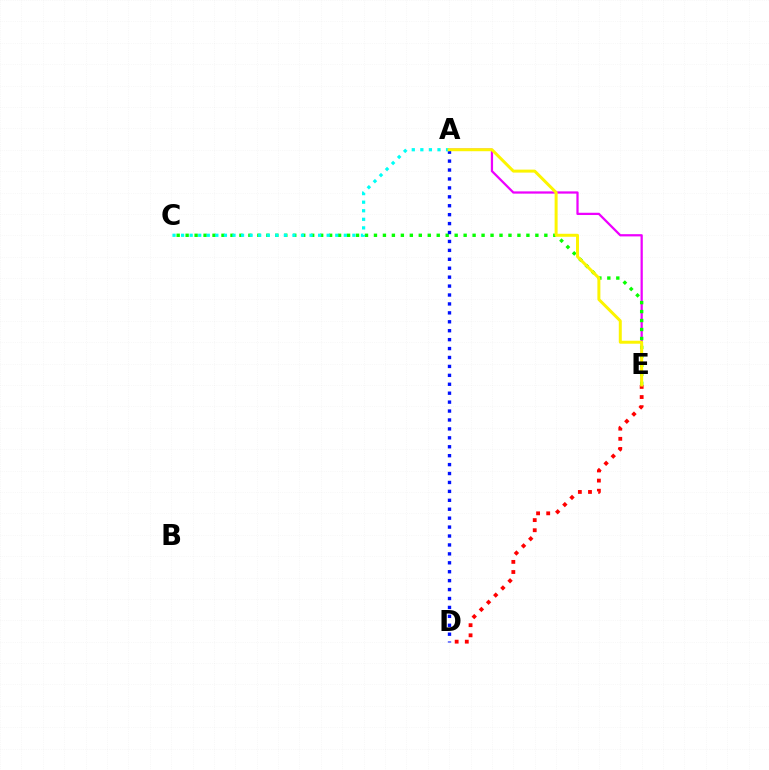{('A', 'E'): [{'color': '#ee00ff', 'line_style': 'solid', 'thickness': 1.62}, {'color': '#fcf500', 'line_style': 'solid', 'thickness': 2.15}], ('C', 'E'): [{'color': '#08ff00', 'line_style': 'dotted', 'thickness': 2.44}], ('A', 'D'): [{'color': '#0010ff', 'line_style': 'dotted', 'thickness': 2.43}], ('A', 'C'): [{'color': '#00fff6', 'line_style': 'dotted', 'thickness': 2.33}], ('D', 'E'): [{'color': '#ff0000', 'line_style': 'dotted', 'thickness': 2.75}]}